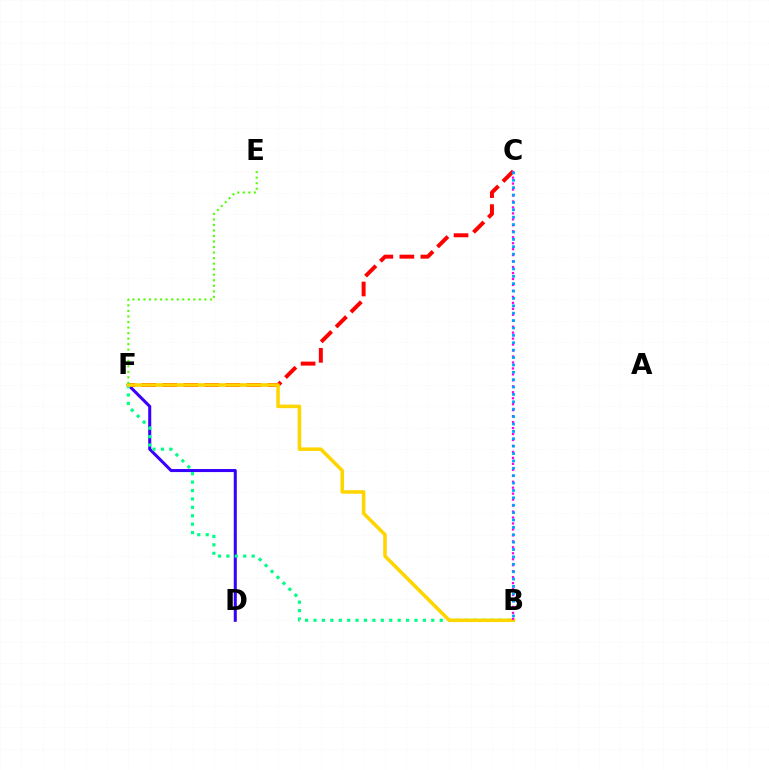{('D', 'F'): [{'color': '#3700ff', 'line_style': 'solid', 'thickness': 2.19}], ('C', 'F'): [{'color': '#ff0000', 'line_style': 'dashed', 'thickness': 2.86}], ('B', 'F'): [{'color': '#00ff86', 'line_style': 'dotted', 'thickness': 2.29}, {'color': '#ffd500', 'line_style': 'solid', 'thickness': 2.54}], ('E', 'F'): [{'color': '#4fff00', 'line_style': 'dotted', 'thickness': 1.5}], ('B', 'C'): [{'color': '#ff00ed', 'line_style': 'dotted', 'thickness': 1.62}, {'color': '#009eff', 'line_style': 'dotted', 'thickness': 2.01}]}